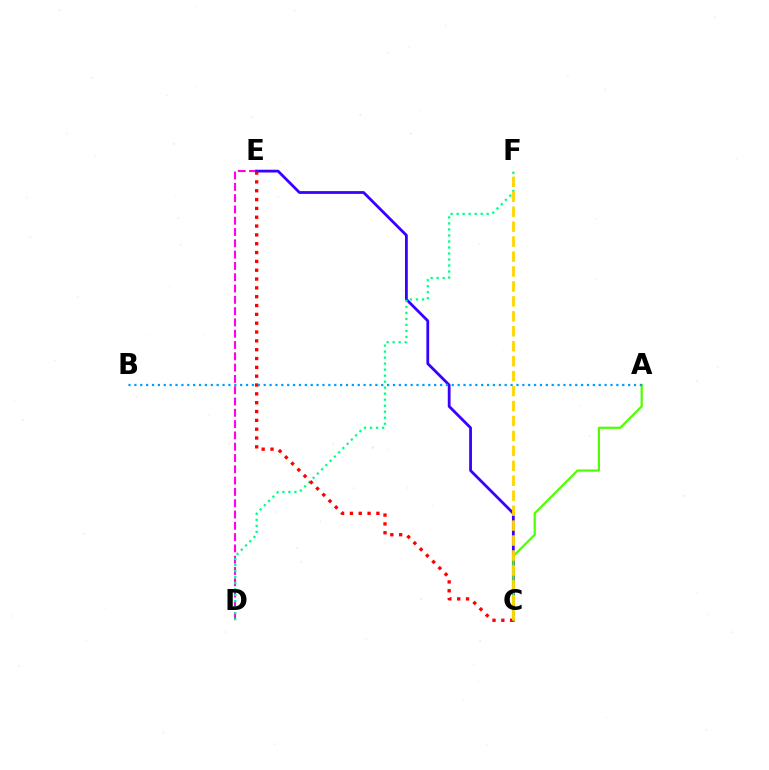{('D', 'E'): [{'color': '#ff00ed', 'line_style': 'dashed', 'thickness': 1.53}], ('C', 'E'): [{'color': '#3700ff', 'line_style': 'solid', 'thickness': 2.0}, {'color': '#ff0000', 'line_style': 'dotted', 'thickness': 2.4}], ('D', 'F'): [{'color': '#00ff86', 'line_style': 'dotted', 'thickness': 1.63}], ('A', 'C'): [{'color': '#4fff00', 'line_style': 'solid', 'thickness': 1.6}], ('C', 'F'): [{'color': '#ffd500', 'line_style': 'dashed', 'thickness': 2.03}], ('A', 'B'): [{'color': '#009eff', 'line_style': 'dotted', 'thickness': 1.6}]}